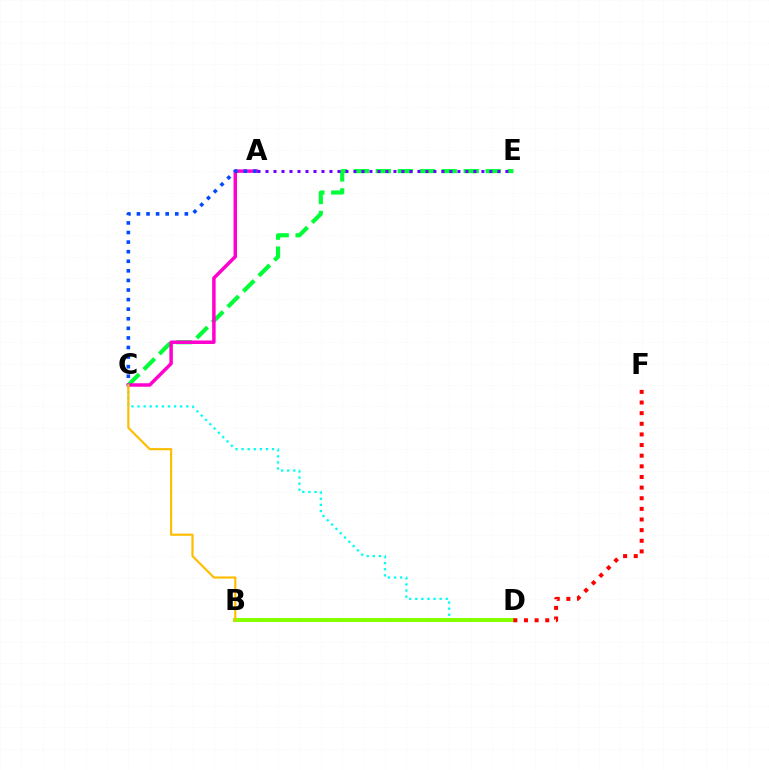{('C', 'E'): [{'color': '#00ff39', 'line_style': 'dashed', 'thickness': 2.98}], ('C', 'D'): [{'color': '#00fff6', 'line_style': 'dotted', 'thickness': 1.65}], ('B', 'D'): [{'color': '#84ff00', 'line_style': 'solid', 'thickness': 2.84}], ('A', 'C'): [{'color': '#ff00cf', 'line_style': 'solid', 'thickness': 2.51}, {'color': '#004bff', 'line_style': 'dotted', 'thickness': 2.6}], ('D', 'F'): [{'color': '#ff0000', 'line_style': 'dotted', 'thickness': 2.89}], ('A', 'E'): [{'color': '#7200ff', 'line_style': 'dotted', 'thickness': 2.17}], ('B', 'C'): [{'color': '#ffbd00', 'line_style': 'solid', 'thickness': 1.56}]}